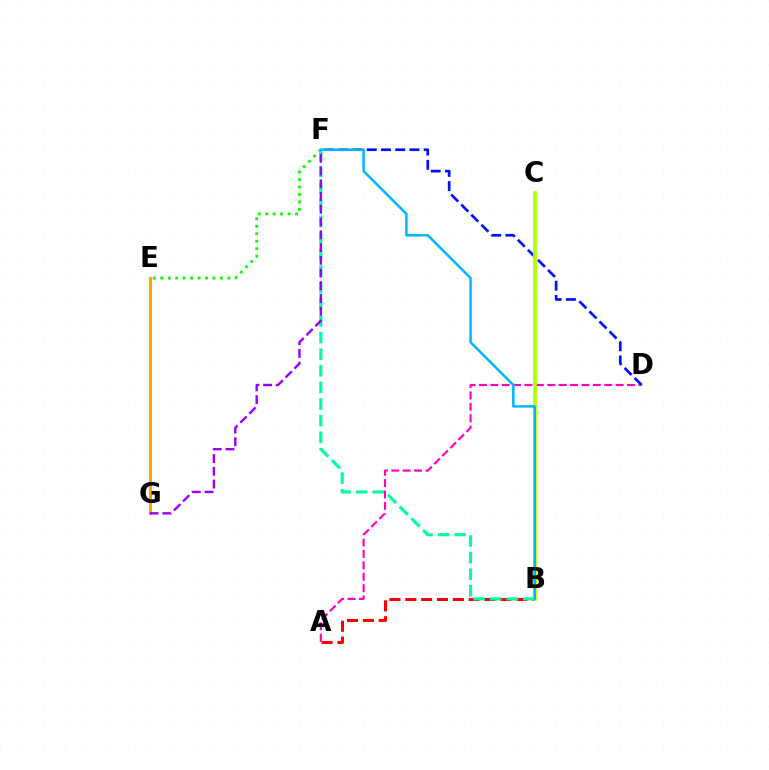{('A', 'D'): [{'color': '#ff00bd', 'line_style': 'dashed', 'thickness': 1.55}], ('D', 'F'): [{'color': '#0010ff', 'line_style': 'dashed', 'thickness': 1.93}], ('E', 'F'): [{'color': '#08ff00', 'line_style': 'dotted', 'thickness': 2.03}], ('A', 'B'): [{'color': '#ff0000', 'line_style': 'dashed', 'thickness': 2.15}], ('B', 'F'): [{'color': '#00ff9d', 'line_style': 'dashed', 'thickness': 2.26}, {'color': '#00b5ff', 'line_style': 'solid', 'thickness': 1.79}], ('E', 'G'): [{'color': '#ffa500', 'line_style': 'solid', 'thickness': 2.21}], ('B', 'C'): [{'color': '#b3ff00', 'line_style': 'solid', 'thickness': 2.73}], ('F', 'G'): [{'color': '#9b00ff', 'line_style': 'dashed', 'thickness': 1.73}]}